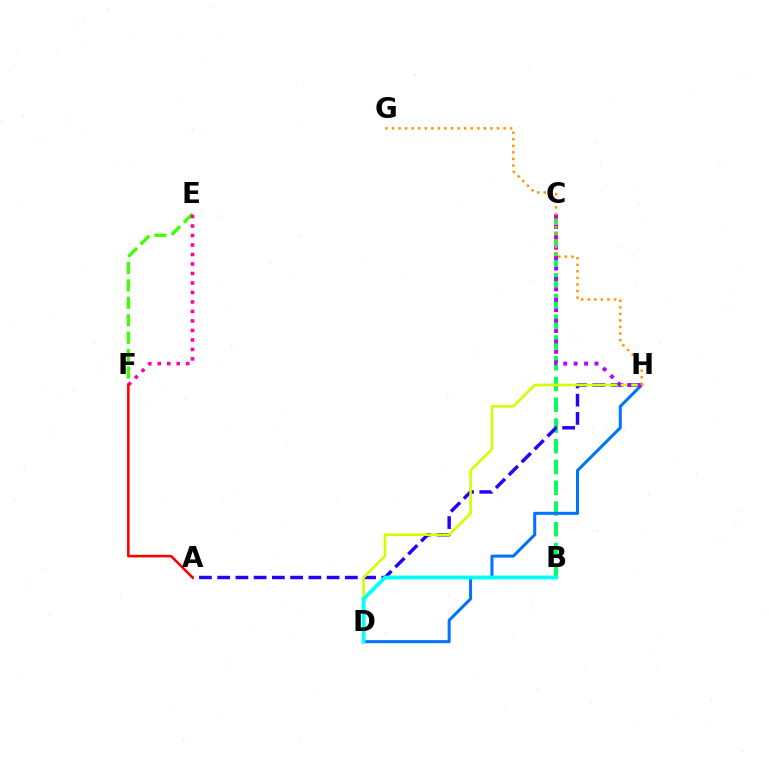{('B', 'C'): [{'color': '#00ff5c', 'line_style': 'dashed', 'thickness': 2.82}], ('E', 'F'): [{'color': '#3dff00', 'line_style': 'dashed', 'thickness': 2.37}, {'color': '#ff00ac', 'line_style': 'dotted', 'thickness': 2.58}], ('A', 'H'): [{'color': '#2500ff', 'line_style': 'dashed', 'thickness': 2.48}], ('D', 'H'): [{'color': '#0074ff', 'line_style': 'solid', 'thickness': 2.19}, {'color': '#d1ff00', 'line_style': 'solid', 'thickness': 1.87}], ('C', 'H'): [{'color': '#b900ff', 'line_style': 'dotted', 'thickness': 2.83}], ('B', 'D'): [{'color': '#00fff6', 'line_style': 'solid', 'thickness': 2.75}], ('G', 'H'): [{'color': '#ff9400', 'line_style': 'dotted', 'thickness': 1.78}], ('A', 'F'): [{'color': '#ff0000', 'line_style': 'solid', 'thickness': 1.86}]}